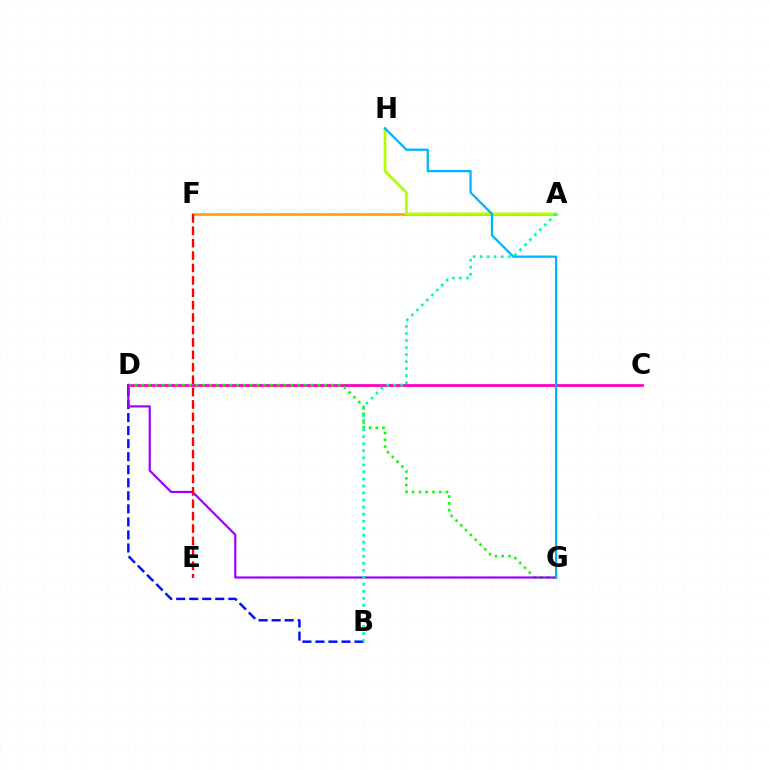{('C', 'D'): [{'color': '#ff00bd', 'line_style': 'solid', 'thickness': 1.99}], ('D', 'G'): [{'color': '#08ff00', 'line_style': 'dotted', 'thickness': 1.84}, {'color': '#9b00ff', 'line_style': 'solid', 'thickness': 1.57}], ('B', 'D'): [{'color': '#0010ff', 'line_style': 'dashed', 'thickness': 1.77}], ('A', 'F'): [{'color': '#ffa500', 'line_style': 'solid', 'thickness': 1.98}], ('A', 'H'): [{'color': '#b3ff00', 'line_style': 'solid', 'thickness': 2.0}], ('A', 'B'): [{'color': '#00ff9d', 'line_style': 'dotted', 'thickness': 1.91}], ('G', 'H'): [{'color': '#00b5ff', 'line_style': 'solid', 'thickness': 1.63}], ('E', 'F'): [{'color': '#ff0000', 'line_style': 'dashed', 'thickness': 1.69}]}